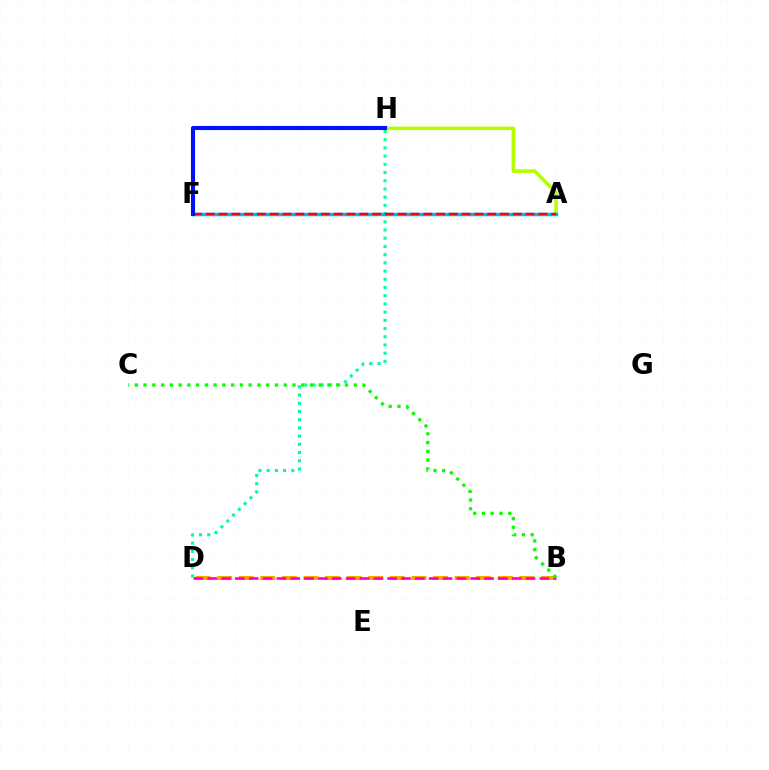{('A', 'H'): [{'color': '#b3ff00', 'line_style': 'solid', 'thickness': 2.54}], ('B', 'D'): [{'color': '#ffa500', 'line_style': 'dashed', 'thickness': 2.93}, {'color': '#ff00bd', 'line_style': 'dashed', 'thickness': 1.88}], ('D', 'H'): [{'color': '#00ff9d', 'line_style': 'dotted', 'thickness': 2.23}], ('A', 'F'): [{'color': '#9b00ff', 'line_style': 'dotted', 'thickness': 2.2}, {'color': '#00b5ff', 'line_style': 'solid', 'thickness': 2.51}, {'color': '#ff0000', 'line_style': 'dashed', 'thickness': 1.74}], ('B', 'C'): [{'color': '#08ff00', 'line_style': 'dotted', 'thickness': 2.38}], ('F', 'H'): [{'color': '#0010ff', 'line_style': 'solid', 'thickness': 2.94}]}